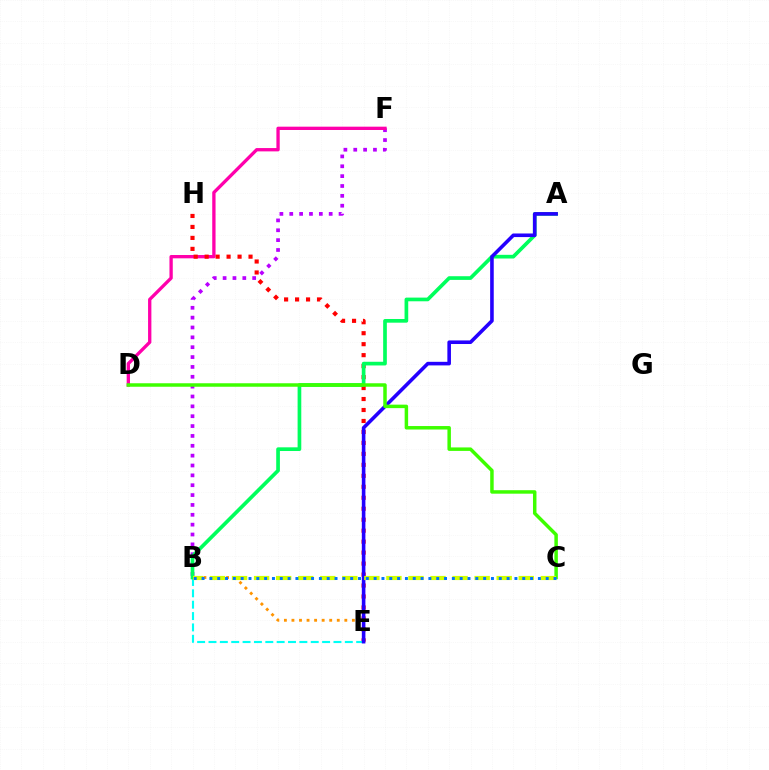{('B', 'F'): [{'color': '#b900ff', 'line_style': 'dotted', 'thickness': 2.68}], ('D', 'F'): [{'color': '#ff00ac', 'line_style': 'solid', 'thickness': 2.39}], ('E', 'H'): [{'color': '#ff0000', 'line_style': 'dotted', 'thickness': 2.98}], ('B', 'E'): [{'color': '#00fff6', 'line_style': 'dashed', 'thickness': 1.54}, {'color': '#ff9400', 'line_style': 'dotted', 'thickness': 2.05}], ('A', 'B'): [{'color': '#00ff5c', 'line_style': 'solid', 'thickness': 2.65}], ('A', 'E'): [{'color': '#2500ff', 'line_style': 'solid', 'thickness': 2.59}], ('C', 'D'): [{'color': '#3dff00', 'line_style': 'solid', 'thickness': 2.51}], ('B', 'C'): [{'color': '#d1ff00', 'line_style': 'dashed', 'thickness': 3.0}, {'color': '#0074ff', 'line_style': 'dotted', 'thickness': 2.13}]}